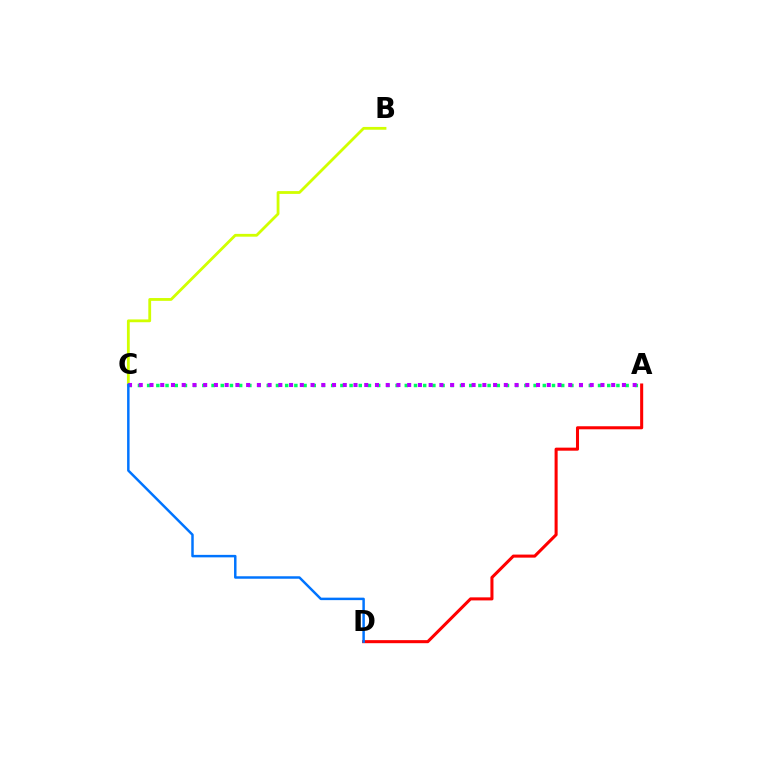{('B', 'C'): [{'color': '#d1ff00', 'line_style': 'solid', 'thickness': 2.02}], ('A', 'C'): [{'color': '#00ff5c', 'line_style': 'dotted', 'thickness': 2.5}, {'color': '#b900ff', 'line_style': 'dotted', 'thickness': 2.92}], ('A', 'D'): [{'color': '#ff0000', 'line_style': 'solid', 'thickness': 2.2}], ('C', 'D'): [{'color': '#0074ff', 'line_style': 'solid', 'thickness': 1.78}]}